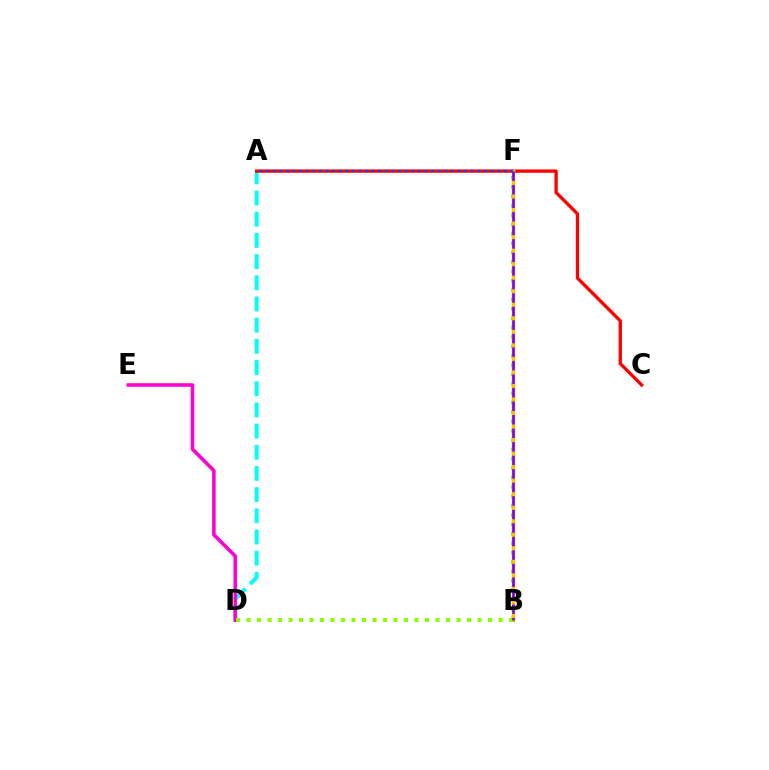{('A', 'D'): [{'color': '#00fff6', 'line_style': 'dashed', 'thickness': 2.88}], ('B', 'F'): [{'color': '#00ff39', 'line_style': 'dotted', 'thickness': 2.55}, {'color': '#ffbd00', 'line_style': 'solid', 'thickness': 2.51}, {'color': '#7200ff', 'line_style': 'dashed', 'thickness': 1.84}], ('A', 'C'): [{'color': '#ff0000', 'line_style': 'solid', 'thickness': 2.39}], ('D', 'E'): [{'color': '#ff00cf', 'line_style': 'solid', 'thickness': 2.56}], ('A', 'F'): [{'color': '#004bff', 'line_style': 'dotted', 'thickness': 1.79}], ('B', 'D'): [{'color': '#84ff00', 'line_style': 'dotted', 'thickness': 2.85}]}